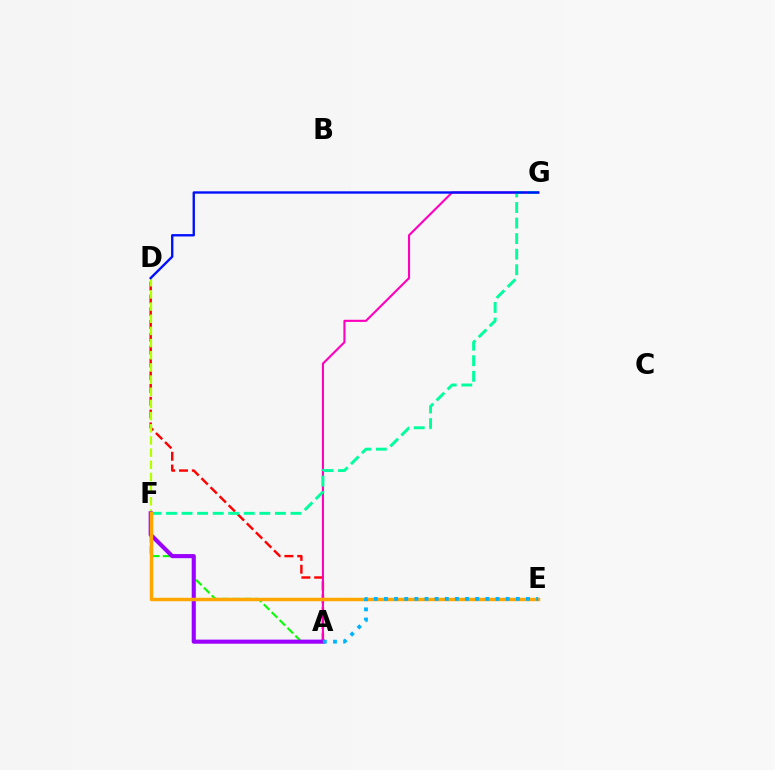{('A', 'D'): [{'color': '#ff0000', 'line_style': 'dashed', 'thickness': 1.74}], ('A', 'G'): [{'color': '#ff00bd', 'line_style': 'solid', 'thickness': 1.53}], ('D', 'F'): [{'color': '#b3ff00', 'line_style': 'dashed', 'thickness': 1.65}], ('A', 'F'): [{'color': '#08ff00', 'line_style': 'dashed', 'thickness': 1.51}, {'color': '#9b00ff', 'line_style': 'solid', 'thickness': 2.95}], ('F', 'G'): [{'color': '#00ff9d', 'line_style': 'dashed', 'thickness': 2.11}], ('E', 'F'): [{'color': '#ffa500', 'line_style': 'solid', 'thickness': 2.49}], ('A', 'E'): [{'color': '#00b5ff', 'line_style': 'dotted', 'thickness': 2.76}], ('D', 'G'): [{'color': '#0010ff', 'line_style': 'solid', 'thickness': 1.7}]}